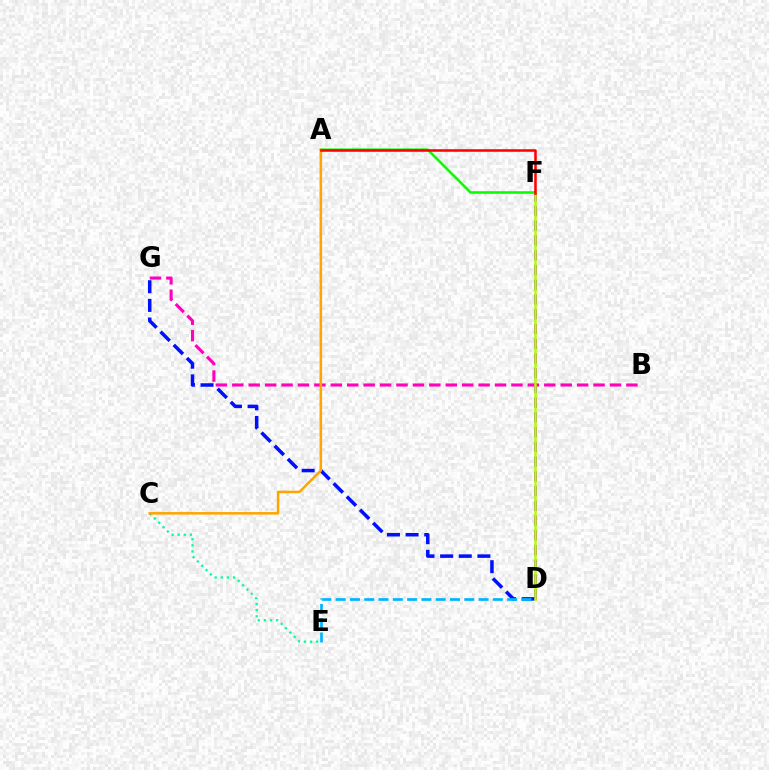{('C', 'E'): [{'color': '#00ff9d', 'line_style': 'dotted', 'thickness': 1.66}], ('A', 'F'): [{'color': '#08ff00', 'line_style': 'solid', 'thickness': 1.87}, {'color': '#ff0000', 'line_style': 'solid', 'thickness': 1.83}], ('D', 'F'): [{'color': '#9b00ff', 'line_style': 'dashed', 'thickness': 2.0}, {'color': '#b3ff00', 'line_style': 'solid', 'thickness': 1.8}], ('B', 'G'): [{'color': '#ff00bd', 'line_style': 'dashed', 'thickness': 2.23}], ('D', 'G'): [{'color': '#0010ff', 'line_style': 'dashed', 'thickness': 2.53}], ('A', 'C'): [{'color': '#ffa500', 'line_style': 'solid', 'thickness': 1.83}], ('D', 'E'): [{'color': '#00b5ff', 'line_style': 'dashed', 'thickness': 1.94}]}